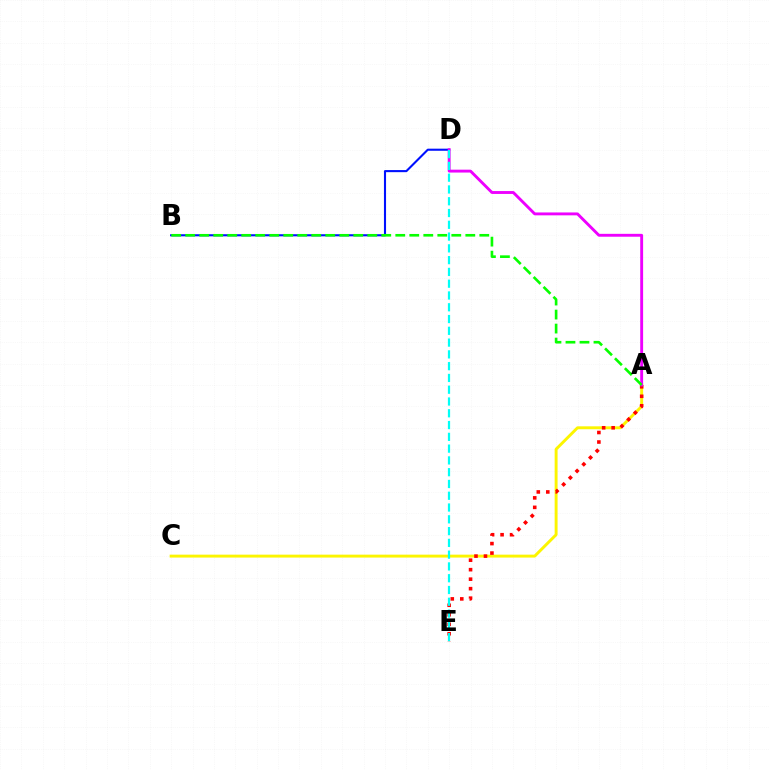{('A', 'C'): [{'color': '#fcf500', 'line_style': 'solid', 'thickness': 2.1}], ('B', 'D'): [{'color': '#0010ff', 'line_style': 'solid', 'thickness': 1.51}], ('A', 'E'): [{'color': '#ff0000', 'line_style': 'dotted', 'thickness': 2.58}], ('A', 'D'): [{'color': '#ee00ff', 'line_style': 'solid', 'thickness': 2.08}], ('D', 'E'): [{'color': '#00fff6', 'line_style': 'dashed', 'thickness': 1.6}], ('A', 'B'): [{'color': '#08ff00', 'line_style': 'dashed', 'thickness': 1.9}]}